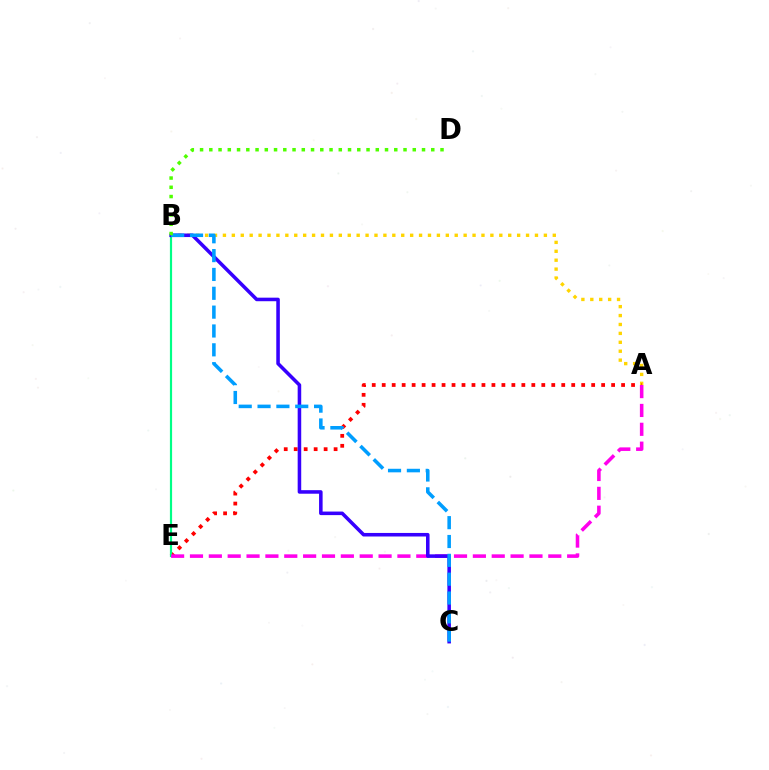{('A', 'B'): [{'color': '#ffd500', 'line_style': 'dotted', 'thickness': 2.42}], ('A', 'E'): [{'color': '#ff0000', 'line_style': 'dotted', 'thickness': 2.71}, {'color': '#ff00ed', 'line_style': 'dashed', 'thickness': 2.56}], ('B', 'E'): [{'color': '#00ff86', 'line_style': 'solid', 'thickness': 1.57}], ('B', 'C'): [{'color': '#3700ff', 'line_style': 'solid', 'thickness': 2.56}, {'color': '#009eff', 'line_style': 'dashed', 'thickness': 2.56}], ('B', 'D'): [{'color': '#4fff00', 'line_style': 'dotted', 'thickness': 2.51}]}